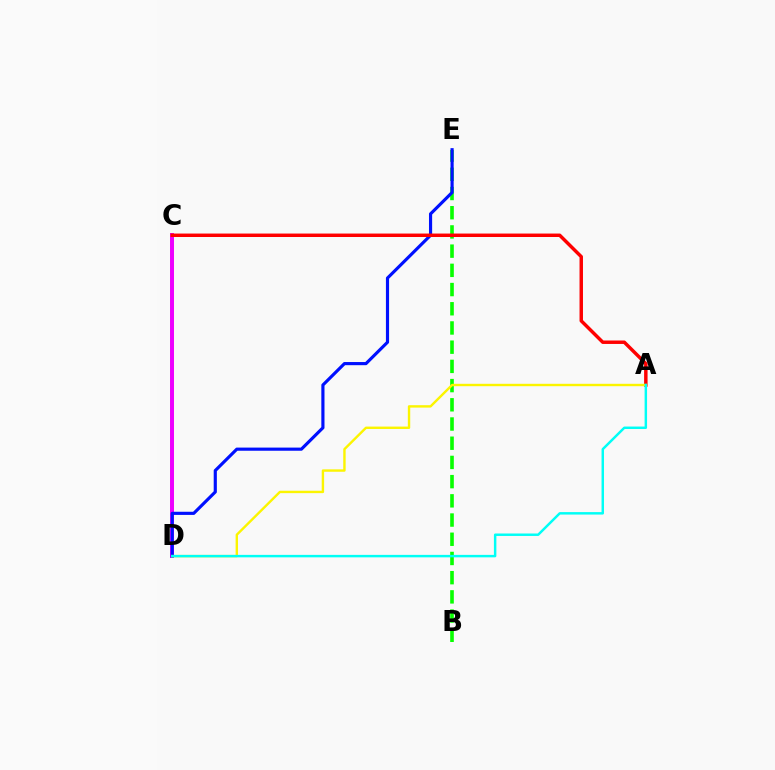{('C', 'D'): [{'color': '#ee00ff', 'line_style': 'solid', 'thickness': 2.86}], ('B', 'E'): [{'color': '#08ff00', 'line_style': 'dashed', 'thickness': 2.61}], ('D', 'E'): [{'color': '#0010ff', 'line_style': 'solid', 'thickness': 2.27}], ('A', 'C'): [{'color': '#ff0000', 'line_style': 'solid', 'thickness': 2.49}], ('A', 'D'): [{'color': '#fcf500', 'line_style': 'solid', 'thickness': 1.73}, {'color': '#00fff6', 'line_style': 'solid', 'thickness': 1.77}]}